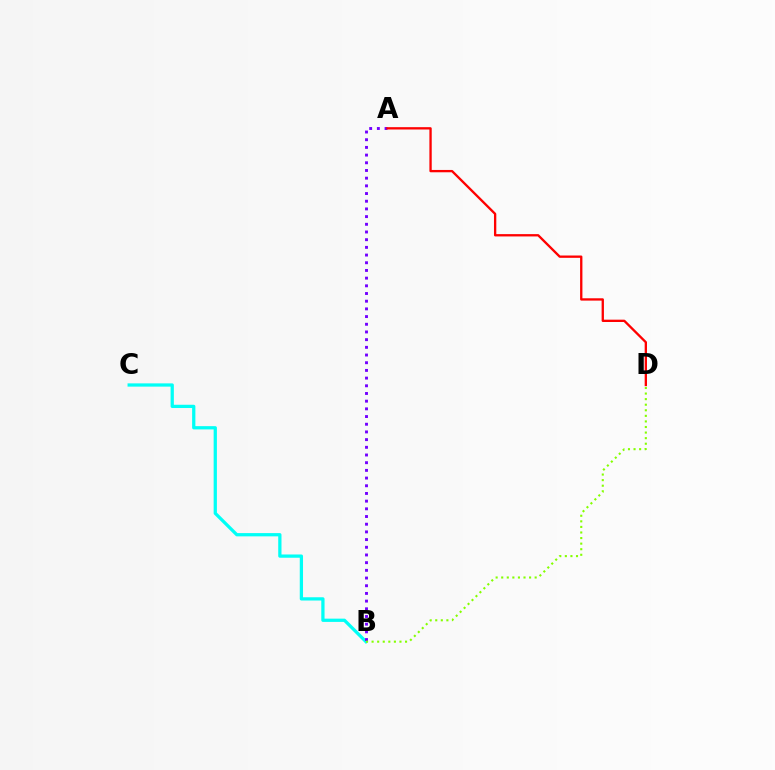{('B', 'C'): [{'color': '#00fff6', 'line_style': 'solid', 'thickness': 2.35}], ('A', 'B'): [{'color': '#7200ff', 'line_style': 'dotted', 'thickness': 2.09}], ('B', 'D'): [{'color': '#84ff00', 'line_style': 'dotted', 'thickness': 1.51}], ('A', 'D'): [{'color': '#ff0000', 'line_style': 'solid', 'thickness': 1.67}]}